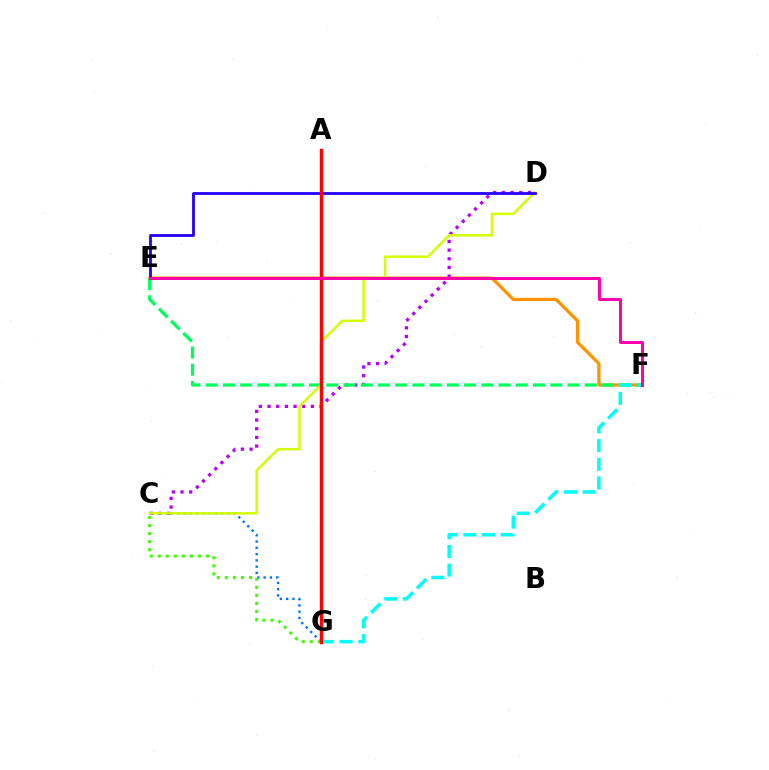{('C', 'G'): [{'color': '#0074ff', 'line_style': 'dotted', 'thickness': 1.7}, {'color': '#3dff00', 'line_style': 'dotted', 'thickness': 2.18}], ('E', 'F'): [{'color': '#ff9400', 'line_style': 'solid', 'thickness': 2.33}, {'color': '#00ff5c', 'line_style': 'dashed', 'thickness': 2.34}, {'color': '#ff00ac', 'line_style': 'solid', 'thickness': 2.14}], ('C', 'D'): [{'color': '#b900ff', 'line_style': 'dotted', 'thickness': 2.36}, {'color': '#d1ff00', 'line_style': 'solid', 'thickness': 1.77}], ('F', 'G'): [{'color': '#00fff6', 'line_style': 'dashed', 'thickness': 2.54}], ('D', 'E'): [{'color': '#2500ff', 'line_style': 'solid', 'thickness': 2.02}], ('A', 'G'): [{'color': '#ff0000', 'line_style': 'solid', 'thickness': 2.45}]}